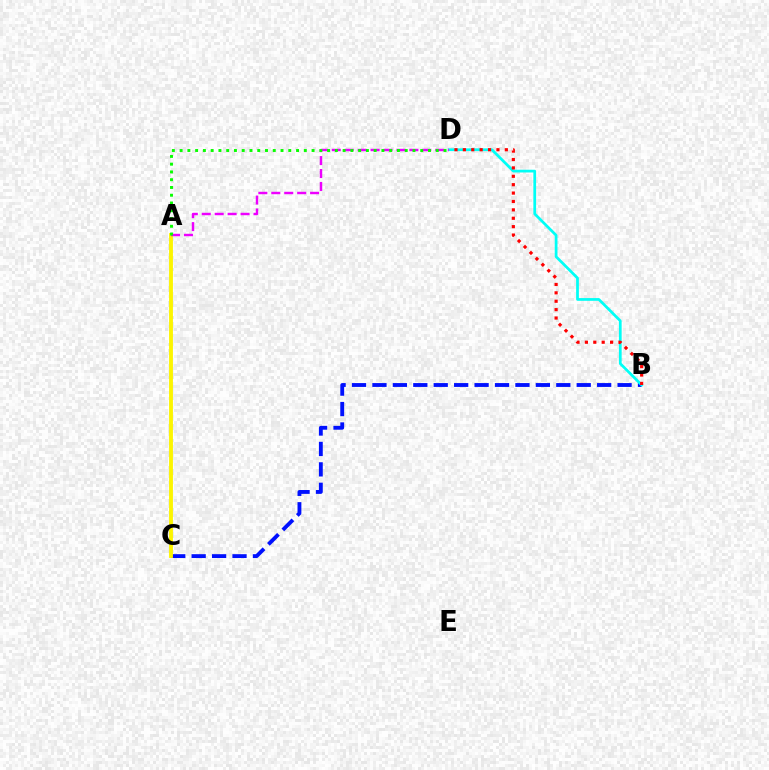{('B', 'C'): [{'color': '#0010ff', 'line_style': 'dashed', 'thickness': 2.78}], ('B', 'D'): [{'color': '#00fff6', 'line_style': 'solid', 'thickness': 1.97}, {'color': '#ff0000', 'line_style': 'dotted', 'thickness': 2.28}], ('A', 'C'): [{'color': '#fcf500', 'line_style': 'solid', 'thickness': 2.78}], ('A', 'D'): [{'color': '#ee00ff', 'line_style': 'dashed', 'thickness': 1.76}, {'color': '#08ff00', 'line_style': 'dotted', 'thickness': 2.11}]}